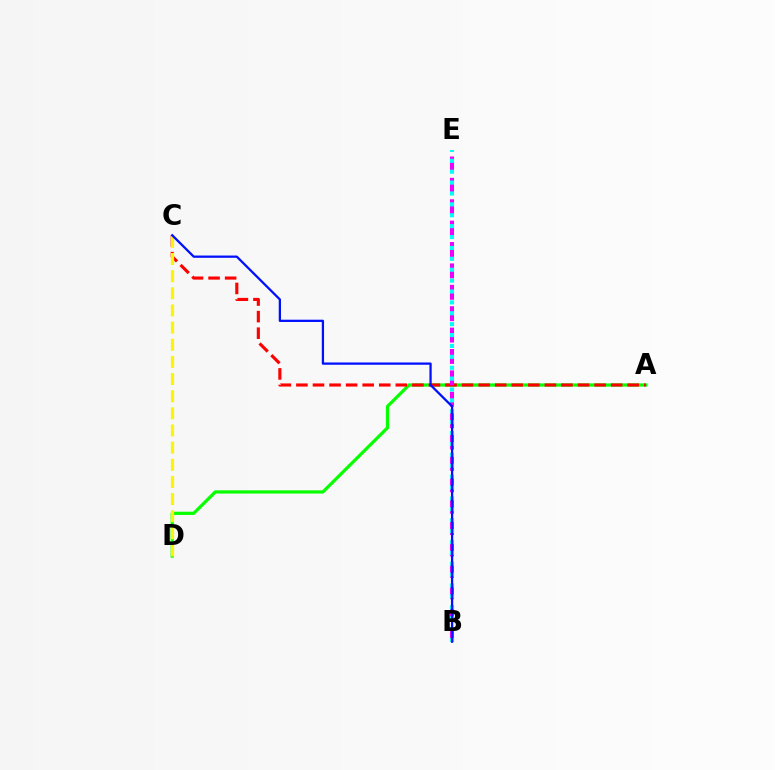{('A', 'D'): [{'color': '#08ff00', 'line_style': 'solid', 'thickness': 2.32}], ('A', 'C'): [{'color': '#ff0000', 'line_style': 'dashed', 'thickness': 2.25}], ('B', 'E'): [{'color': '#ee00ff', 'line_style': 'dashed', 'thickness': 2.91}, {'color': '#00fff6', 'line_style': 'dotted', 'thickness': 2.96}], ('C', 'D'): [{'color': '#fcf500', 'line_style': 'dashed', 'thickness': 2.33}], ('B', 'C'): [{'color': '#0010ff', 'line_style': 'solid', 'thickness': 1.63}]}